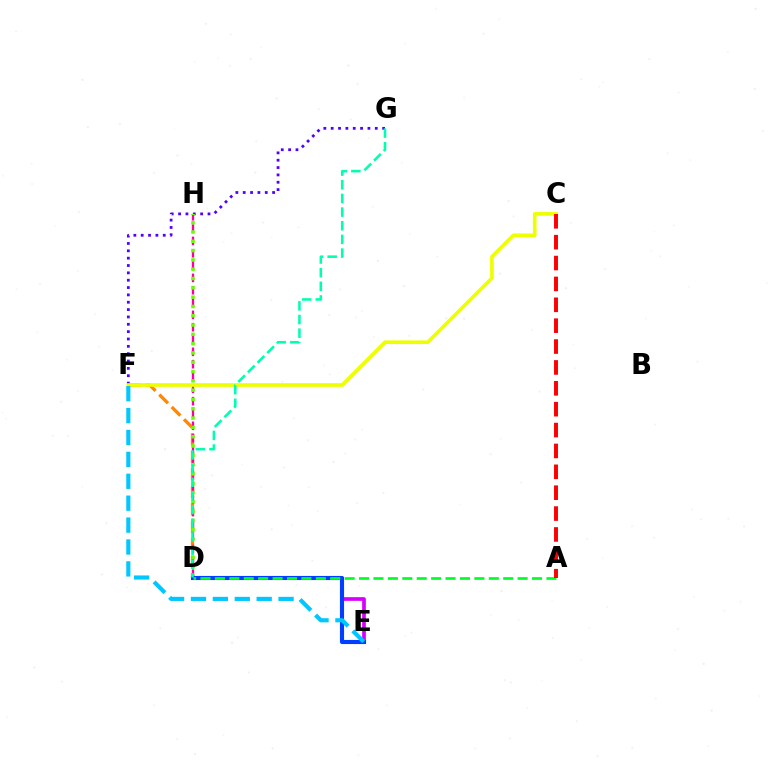{('D', 'F'): [{'color': '#ff8800', 'line_style': 'dashed', 'thickness': 2.37}], ('F', 'G'): [{'color': '#4f00ff', 'line_style': 'dotted', 'thickness': 2.0}], ('D', 'H'): [{'color': '#ff00a0', 'line_style': 'dashed', 'thickness': 1.67}, {'color': '#66ff00', 'line_style': 'dotted', 'thickness': 2.53}], ('D', 'E'): [{'color': '#d600ff', 'line_style': 'solid', 'thickness': 2.65}, {'color': '#003fff', 'line_style': 'solid', 'thickness': 2.96}], ('C', 'F'): [{'color': '#eeff00', 'line_style': 'solid', 'thickness': 2.63}], ('A', 'D'): [{'color': '#00ff27', 'line_style': 'dashed', 'thickness': 1.96}], ('E', 'F'): [{'color': '#00c7ff', 'line_style': 'dashed', 'thickness': 2.98}], ('A', 'C'): [{'color': '#ff0000', 'line_style': 'dashed', 'thickness': 2.84}], ('D', 'G'): [{'color': '#00ffaf', 'line_style': 'dashed', 'thickness': 1.85}]}